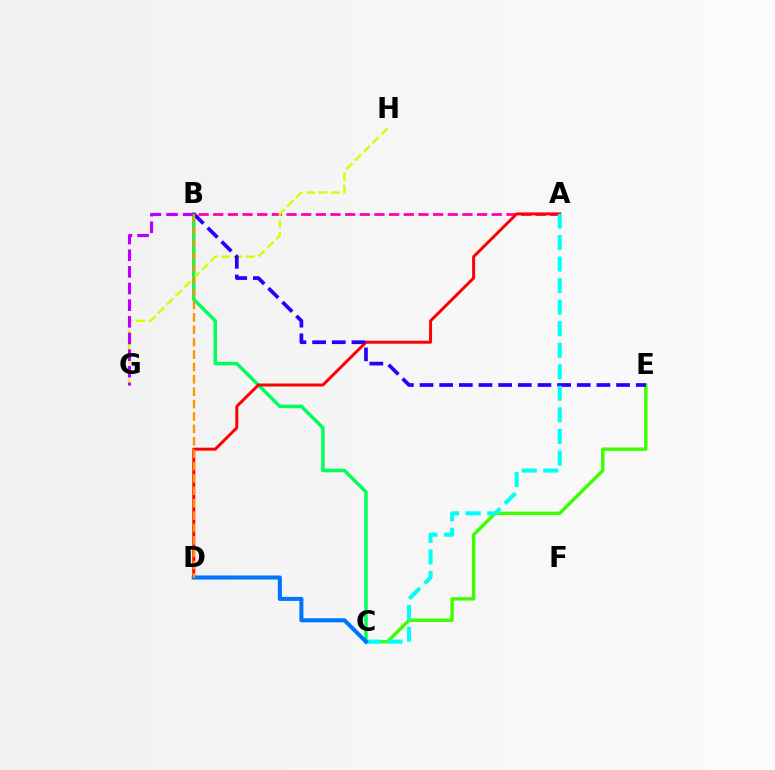{('B', 'C'): [{'color': '#00ff5c', 'line_style': 'solid', 'thickness': 2.51}], ('A', 'B'): [{'color': '#ff00ac', 'line_style': 'dashed', 'thickness': 1.99}], ('G', 'H'): [{'color': '#d1ff00', 'line_style': 'dashed', 'thickness': 1.68}], ('C', 'E'): [{'color': '#3dff00', 'line_style': 'solid', 'thickness': 2.46}], ('A', 'D'): [{'color': '#ff0000', 'line_style': 'solid', 'thickness': 2.14}], ('B', 'E'): [{'color': '#2500ff', 'line_style': 'dashed', 'thickness': 2.67}], ('A', 'C'): [{'color': '#00fff6', 'line_style': 'dashed', 'thickness': 2.93}], ('B', 'G'): [{'color': '#b900ff', 'line_style': 'dashed', 'thickness': 2.26}], ('C', 'D'): [{'color': '#0074ff', 'line_style': 'solid', 'thickness': 2.93}], ('B', 'D'): [{'color': '#ff9400', 'line_style': 'dashed', 'thickness': 1.68}]}